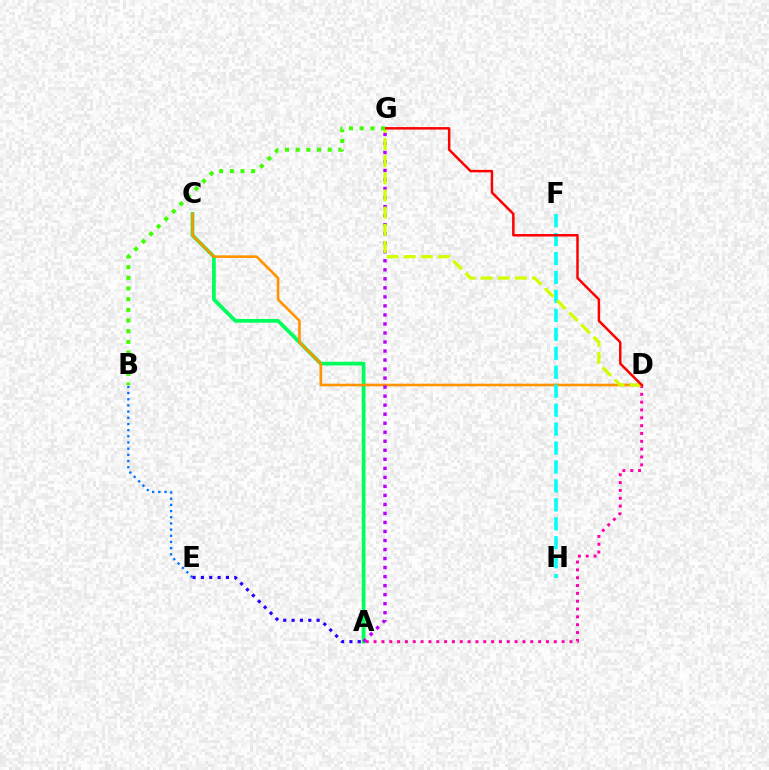{('A', 'C'): [{'color': '#00ff5c', 'line_style': 'solid', 'thickness': 2.7}], ('C', 'D'): [{'color': '#ff9400', 'line_style': 'solid', 'thickness': 1.9}], ('A', 'G'): [{'color': '#b900ff', 'line_style': 'dotted', 'thickness': 2.45}], ('F', 'H'): [{'color': '#00fff6', 'line_style': 'dashed', 'thickness': 2.57}], ('A', 'D'): [{'color': '#ff00ac', 'line_style': 'dotted', 'thickness': 2.13}], ('D', 'G'): [{'color': '#d1ff00', 'line_style': 'dashed', 'thickness': 2.33}, {'color': '#ff0000', 'line_style': 'solid', 'thickness': 1.78}], ('B', 'G'): [{'color': '#3dff00', 'line_style': 'dotted', 'thickness': 2.9}], ('B', 'E'): [{'color': '#0074ff', 'line_style': 'dotted', 'thickness': 1.68}], ('A', 'E'): [{'color': '#2500ff', 'line_style': 'dotted', 'thickness': 2.27}]}